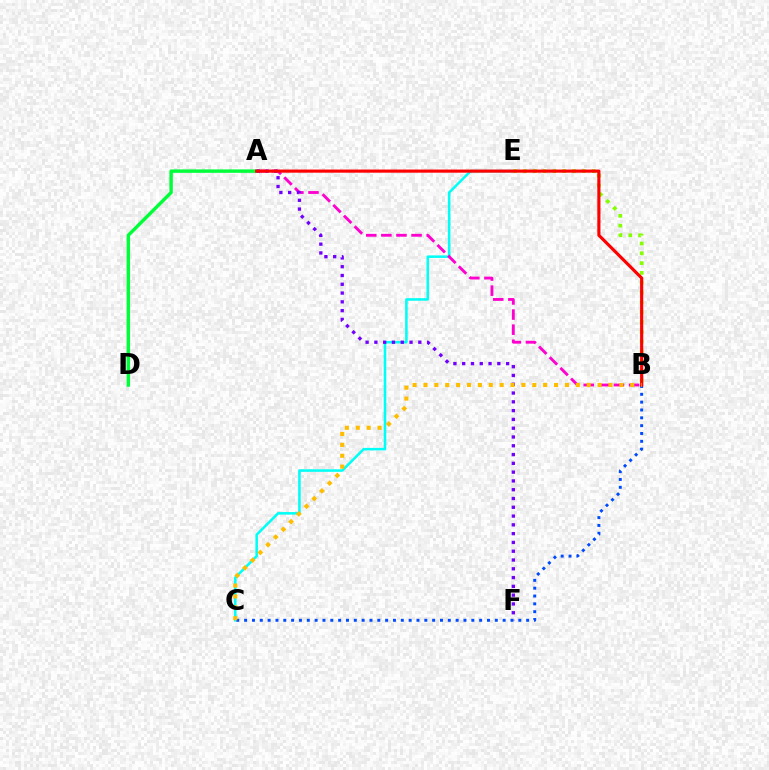{('A', 'D'): [{'color': '#00ff39', 'line_style': 'solid', 'thickness': 2.47}], ('B', 'E'): [{'color': '#84ff00', 'line_style': 'dotted', 'thickness': 2.66}], ('C', 'E'): [{'color': '#00fff6', 'line_style': 'solid', 'thickness': 1.83}], ('A', 'B'): [{'color': '#ff00cf', 'line_style': 'dashed', 'thickness': 2.05}, {'color': '#ff0000', 'line_style': 'solid', 'thickness': 2.26}], ('A', 'F'): [{'color': '#7200ff', 'line_style': 'dotted', 'thickness': 2.39}], ('B', 'C'): [{'color': '#004bff', 'line_style': 'dotted', 'thickness': 2.13}, {'color': '#ffbd00', 'line_style': 'dotted', 'thickness': 2.96}]}